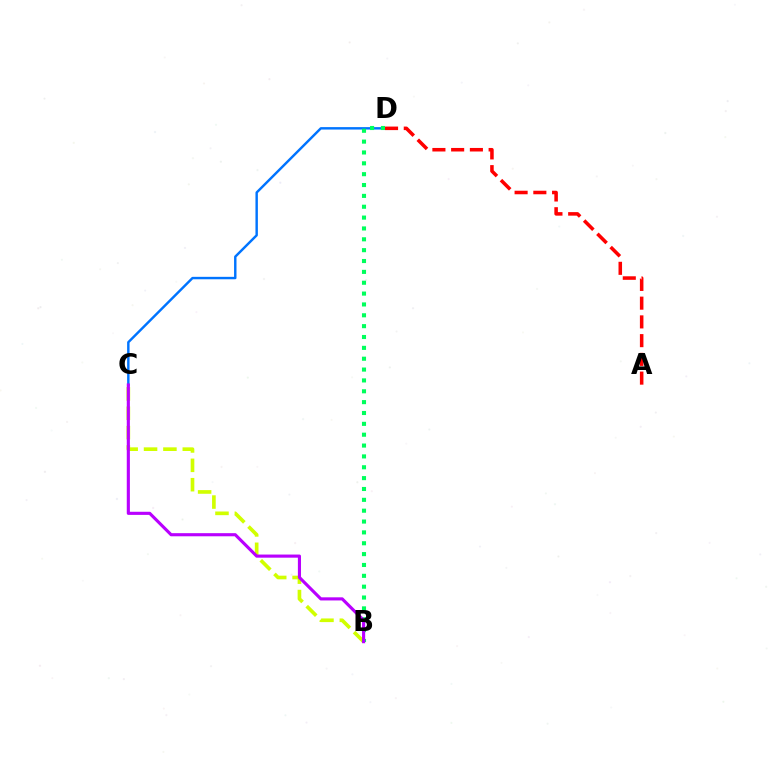{('B', 'C'): [{'color': '#d1ff00', 'line_style': 'dashed', 'thickness': 2.63}, {'color': '#b900ff', 'line_style': 'solid', 'thickness': 2.25}], ('C', 'D'): [{'color': '#0074ff', 'line_style': 'solid', 'thickness': 1.75}], ('B', 'D'): [{'color': '#00ff5c', 'line_style': 'dotted', 'thickness': 2.95}], ('A', 'D'): [{'color': '#ff0000', 'line_style': 'dashed', 'thickness': 2.55}]}